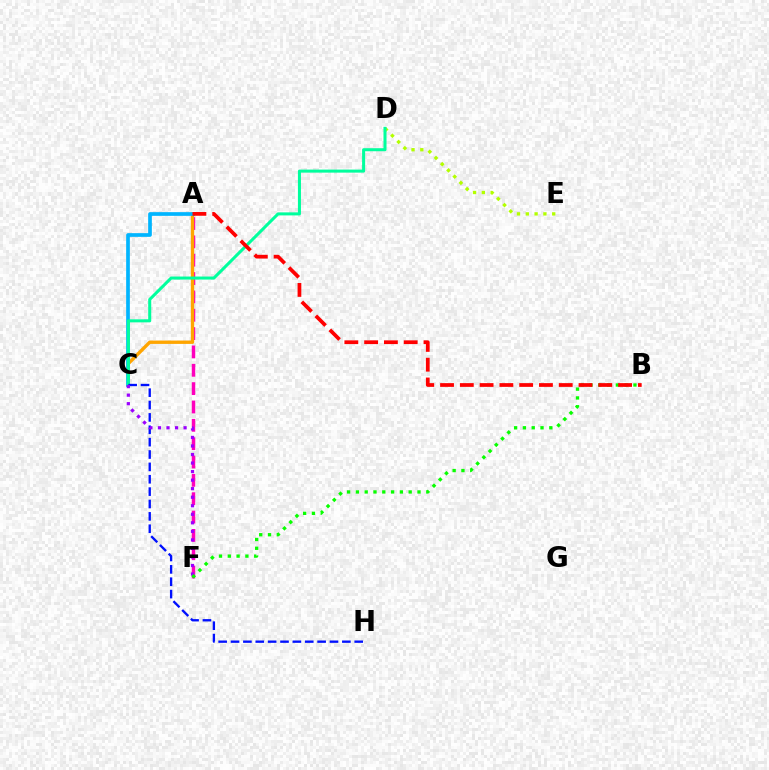{('A', 'F'): [{'color': '#ff00bd', 'line_style': 'dashed', 'thickness': 2.49}], ('A', 'C'): [{'color': '#ffa500', 'line_style': 'solid', 'thickness': 2.43}, {'color': '#00b5ff', 'line_style': 'solid', 'thickness': 2.66}], ('D', 'E'): [{'color': '#b3ff00', 'line_style': 'dotted', 'thickness': 2.39}], ('C', 'D'): [{'color': '#00ff9d', 'line_style': 'solid', 'thickness': 2.18}], ('C', 'H'): [{'color': '#0010ff', 'line_style': 'dashed', 'thickness': 1.68}], ('C', 'F'): [{'color': '#9b00ff', 'line_style': 'dotted', 'thickness': 2.32}], ('B', 'F'): [{'color': '#08ff00', 'line_style': 'dotted', 'thickness': 2.39}], ('A', 'B'): [{'color': '#ff0000', 'line_style': 'dashed', 'thickness': 2.69}]}